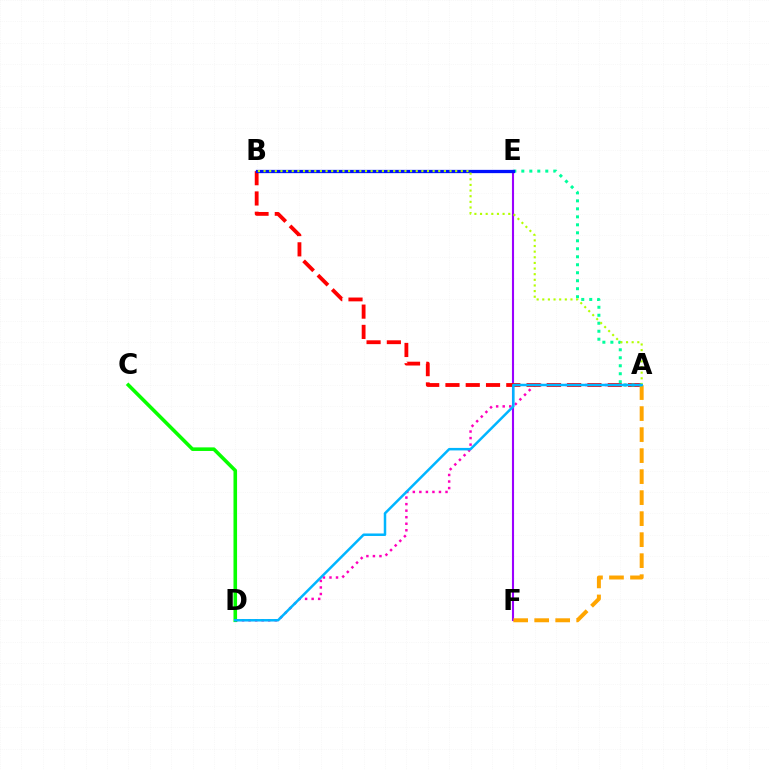{('E', 'F'): [{'color': '#9b00ff', 'line_style': 'solid', 'thickness': 1.52}], ('A', 'D'): [{'color': '#ff00bd', 'line_style': 'dotted', 'thickness': 1.78}, {'color': '#00b5ff', 'line_style': 'solid', 'thickness': 1.8}], ('A', 'B'): [{'color': '#ff0000', 'line_style': 'dashed', 'thickness': 2.75}, {'color': '#b3ff00', 'line_style': 'dotted', 'thickness': 1.53}], ('A', 'F'): [{'color': '#ffa500', 'line_style': 'dashed', 'thickness': 2.85}], ('A', 'E'): [{'color': '#00ff9d', 'line_style': 'dotted', 'thickness': 2.17}], ('B', 'E'): [{'color': '#0010ff', 'line_style': 'solid', 'thickness': 2.36}], ('C', 'D'): [{'color': '#08ff00', 'line_style': 'solid', 'thickness': 2.58}]}